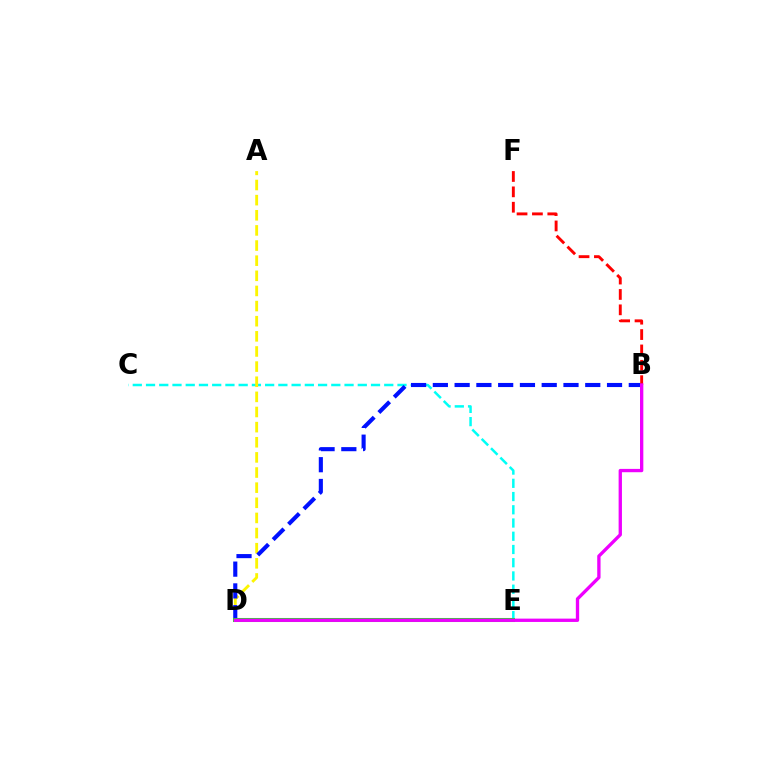{('C', 'E'): [{'color': '#00fff6', 'line_style': 'dashed', 'thickness': 1.8}], ('A', 'D'): [{'color': '#fcf500', 'line_style': 'dashed', 'thickness': 2.06}], ('B', 'D'): [{'color': '#0010ff', 'line_style': 'dashed', 'thickness': 2.96}, {'color': '#ee00ff', 'line_style': 'solid', 'thickness': 2.39}], ('D', 'E'): [{'color': '#08ff00', 'line_style': 'solid', 'thickness': 2.91}], ('B', 'F'): [{'color': '#ff0000', 'line_style': 'dashed', 'thickness': 2.09}]}